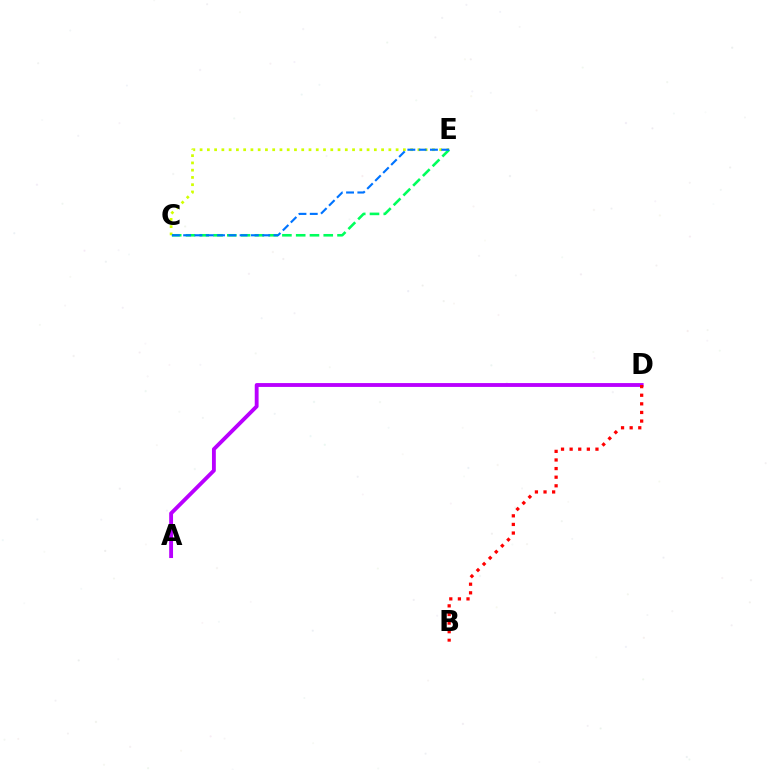{('A', 'D'): [{'color': '#b900ff', 'line_style': 'solid', 'thickness': 2.77}], ('C', 'E'): [{'color': '#d1ff00', 'line_style': 'dotted', 'thickness': 1.97}, {'color': '#00ff5c', 'line_style': 'dashed', 'thickness': 1.87}, {'color': '#0074ff', 'line_style': 'dashed', 'thickness': 1.53}], ('B', 'D'): [{'color': '#ff0000', 'line_style': 'dotted', 'thickness': 2.34}]}